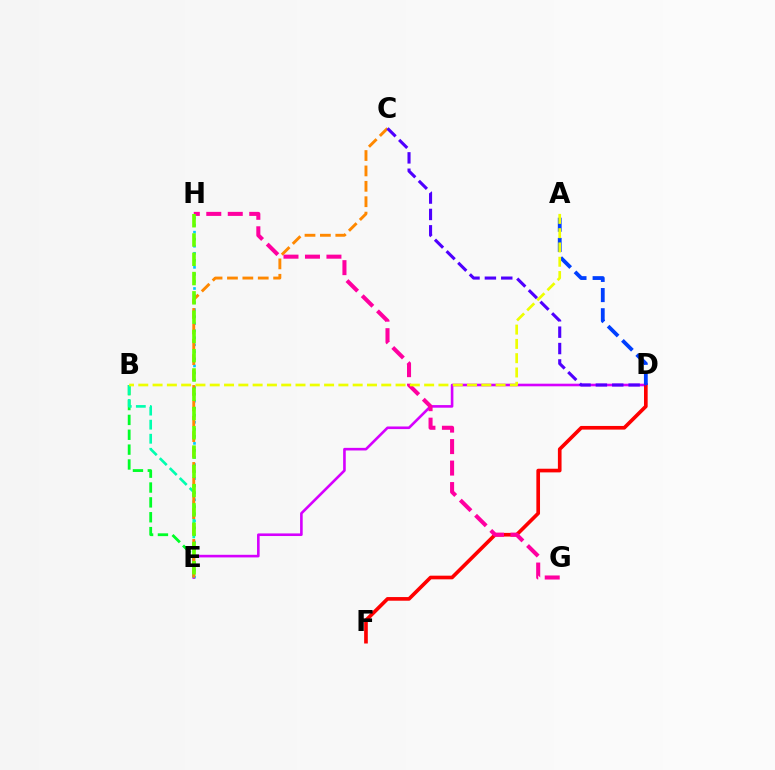{('B', 'E'): [{'color': '#00ff27', 'line_style': 'dashed', 'thickness': 2.02}, {'color': '#00ffaf', 'line_style': 'dashed', 'thickness': 1.91}], ('E', 'H'): [{'color': '#00c7ff', 'line_style': 'dotted', 'thickness': 1.91}, {'color': '#66ff00', 'line_style': 'dashed', 'thickness': 2.62}], ('D', 'E'): [{'color': '#d600ff', 'line_style': 'solid', 'thickness': 1.88}], ('D', 'F'): [{'color': '#ff0000', 'line_style': 'solid', 'thickness': 2.63}], ('C', 'E'): [{'color': '#ff8800', 'line_style': 'dashed', 'thickness': 2.09}], ('G', 'H'): [{'color': '#ff00a0', 'line_style': 'dashed', 'thickness': 2.92}], ('A', 'D'): [{'color': '#003fff', 'line_style': 'dashed', 'thickness': 2.74}], ('C', 'D'): [{'color': '#4f00ff', 'line_style': 'dashed', 'thickness': 2.23}], ('A', 'B'): [{'color': '#eeff00', 'line_style': 'dashed', 'thickness': 1.94}]}